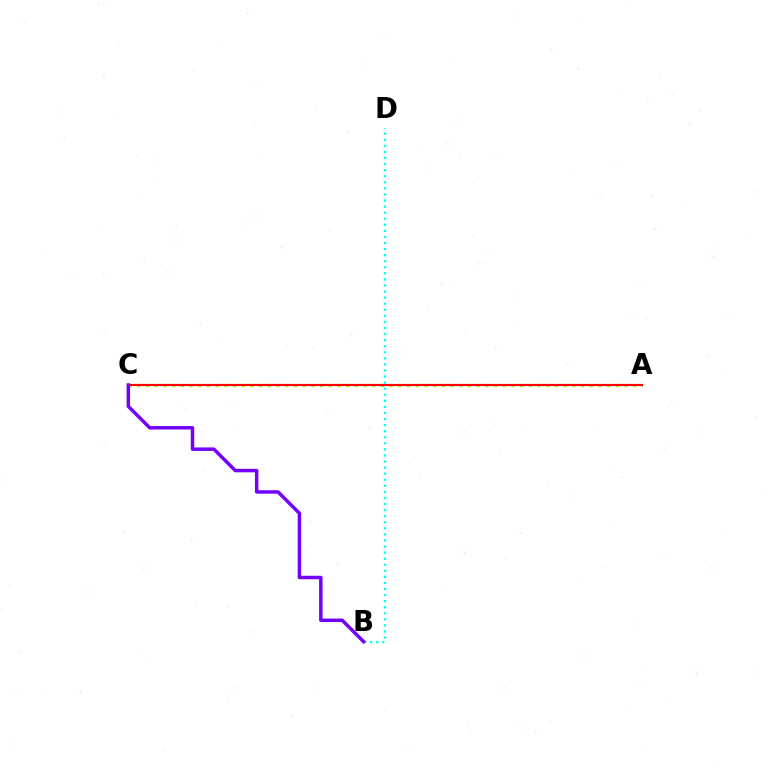{('A', 'C'): [{'color': '#84ff00', 'line_style': 'dotted', 'thickness': 2.36}, {'color': '#ff0000', 'line_style': 'solid', 'thickness': 1.54}], ('B', 'D'): [{'color': '#00fff6', 'line_style': 'dotted', 'thickness': 1.65}], ('B', 'C'): [{'color': '#7200ff', 'line_style': 'solid', 'thickness': 2.5}]}